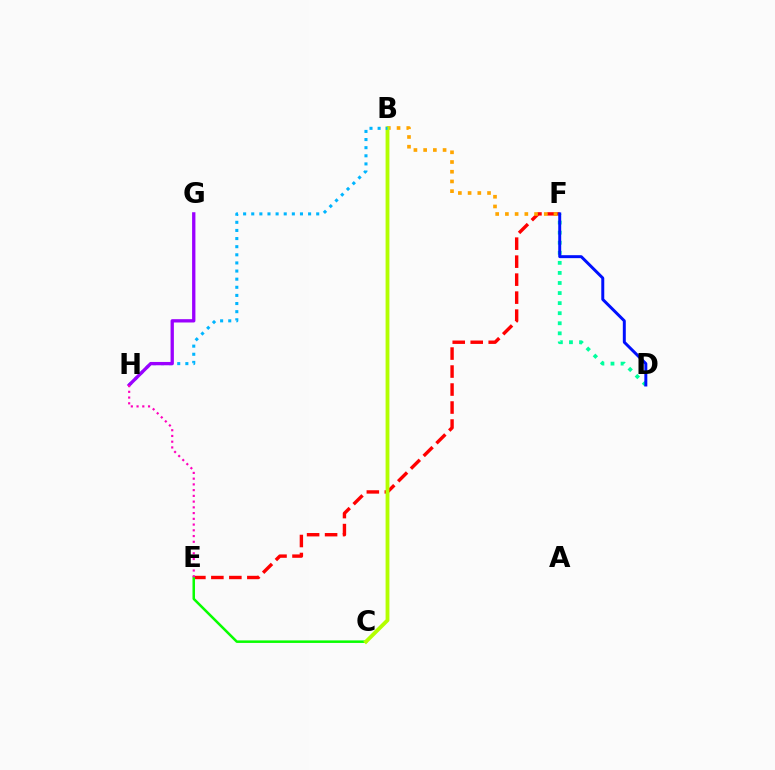{('E', 'F'): [{'color': '#ff0000', 'line_style': 'dashed', 'thickness': 2.44}], ('C', 'E'): [{'color': '#08ff00', 'line_style': 'solid', 'thickness': 1.81}], ('B', 'F'): [{'color': '#ffa500', 'line_style': 'dotted', 'thickness': 2.64}], ('B', 'C'): [{'color': '#b3ff00', 'line_style': 'solid', 'thickness': 2.75}], ('D', 'F'): [{'color': '#00ff9d', 'line_style': 'dotted', 'thickness': 2.74}, {'color': '#0010ff', 'line_style': 'solid', 'thickness': 2.14}], ('B', 'H'): [{'color': '#00b5ff', 'line_style': 'dotted', 'thickness': 2.21}], ('G', 'H'): [{'color': '#9b00ff', 'line_style': 'solid', 'thickness': 2.39}], ('E', 'H'): [{'color': '#ff00bd', 'line_style': 'dotted', 'thickness': 1.56}]}